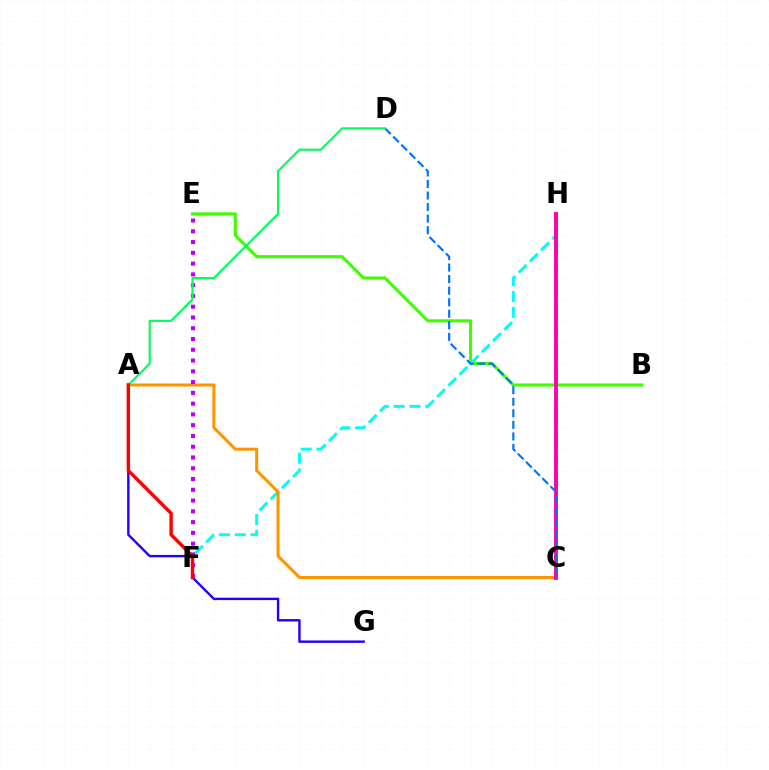{('B', 'E'): [{'color': '#3dff00', 'line_style': 'solid', 'thickness': 2.22}], ('C', 'H'): [{'color': '#d1ff00', 'line_style': 'dotted', 'thickness': 1.98}, {'color': '#ff00ac', 'line_style': 'solid', 'thickness': 2.81}], ('F', 'H'): [{'color': '#00fff6', 'line_style': 'dashed', 'thickness': 2.15}], ('A', 'C'): [{'color': '#ff9400', 'line_style': 'solid', 'thickness': 2.17}], ('E', 'F'): [{'color': '#b900ff', 'line_style': 'dotted', 'thickness': 2.93}], ('A', 'G'): [{'color': '#2500ff', 'line_style': 'solid', 'thickness': 1.73}], ('C', 'D'): [{'color': '#0074ff', 'line_style': 'dashed', 'thickness': 1.57}], ('A', 'D'): [{'color': '#00ff5c', 'line_style': 'solid', 'thickness': 1.53}], ('A', 'F'): [{'color': '#ff0000', 'line_style': 'solid', 'thickness': 2.44}]}